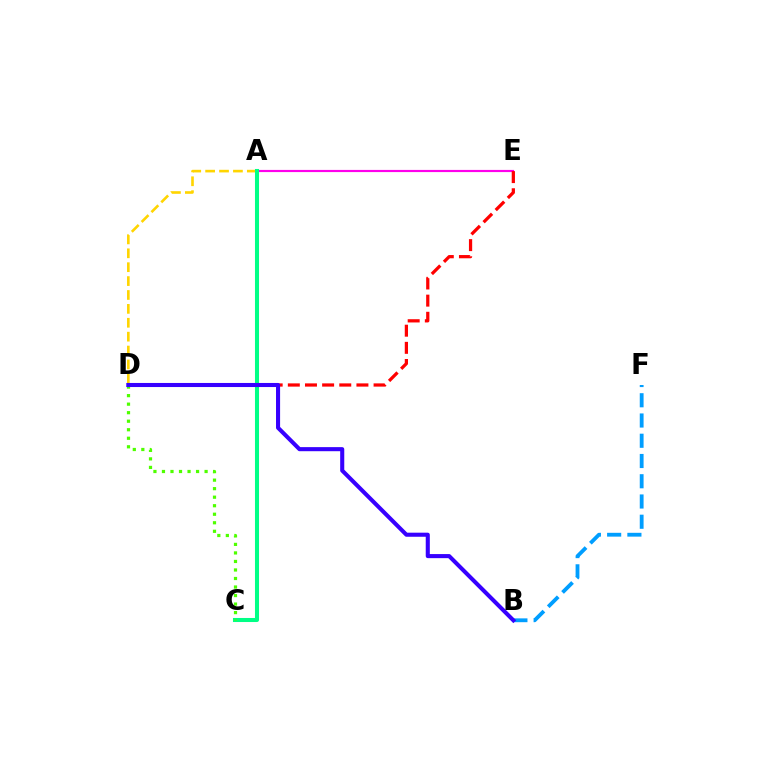{('A', 'E'): [{'color': '#ff00ed', 'line_style': 'solid', 'thickness': 1.56}], ('D', 'E'): [{'color': '#ff0000', 'line_style': 'dashed', 'thickness': 2.33}], ('B', 'F'): [{'color': '#009eff', 'line_style': 'dashed', 'thickness': 2.75}], ('A', 'D'): [{'color': '#ffd500', 'line_style': 'dashed', 'thickness': 1.89}], ('A', 'C'): [{'color': '#00ff86', 'line_style': 'solid', 'thickness': 2.92}], ('C', 'D'): [{'color': '#4fff00', 'line_style': 'dotted', 'thickness': 2.32}], ('B', 'D'): [{'color': '#3700ff', 'line_style': 'solid', 'thickness': 2.94}]}